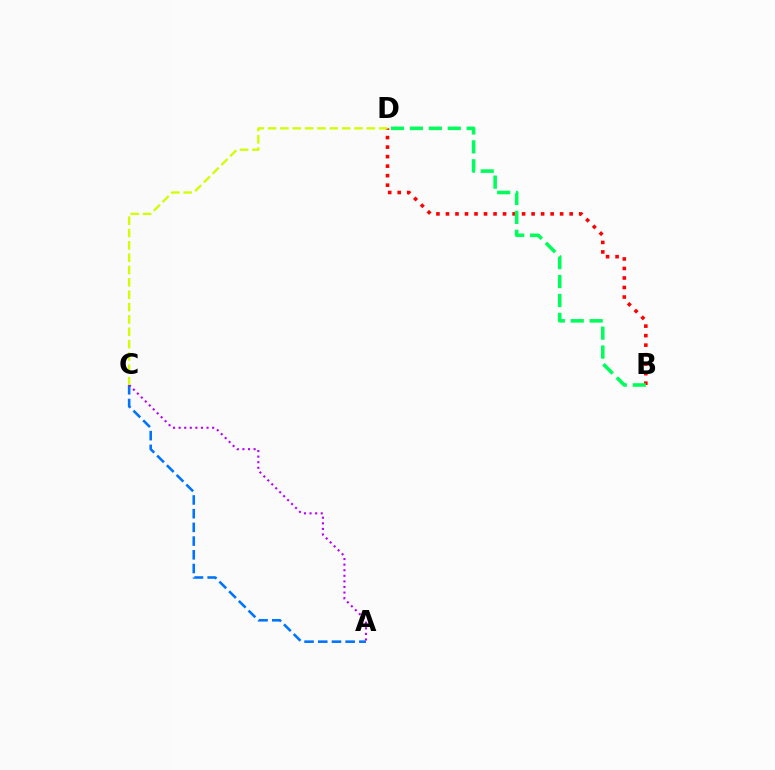{('A', 'C'): [{'color': '#0074ff', 'line_style': 'dashed', 'thickness': 1.86}, {'color': '#b900ff', 'line_style': 'dotted', 'thickness': 1.52}], ('B', 'D'): [{'color': '#ff0000', 'line_style': 'dotted', 'thickness': 2.59}, {'color': '#00ff5c', 'line_style': 'dashed', 'thickness': 2.57}], ('C', 'D'): [{'color': '#d1ff00', 'line_style': 'dashed', 'thickness': 1.68}]}